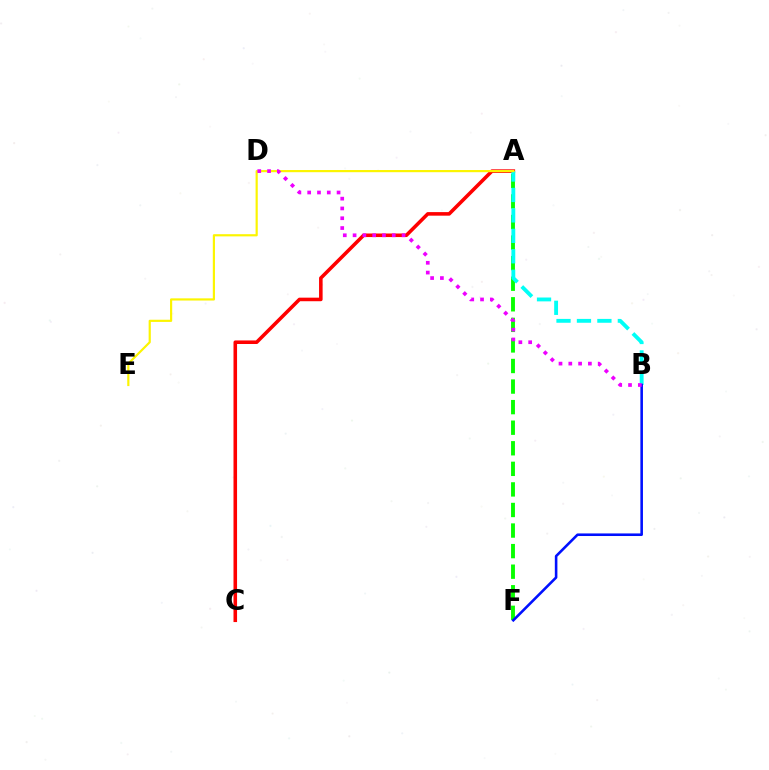{('A', 'F'): [{'color': '#08ff00', 'line_style': 'dashed', 'thickness': 2.79}], ('A', 'C'): [{'color': '#ff0000', 'line_style': 'solid', 'thickness': 2.57}], ('A', 'B'): [{'color': '#00fff6', 'line_style': 'dashed', 'thickness': 2.78}], ('B', 'F'): [{'color': '#0010ff', 'line_style': 'solid', 'thickness': 1.86}], ('A', 'E'): [{'color': '#fcf500', 'line_style': 'solid', 'thickness': 1.57}], ('B', 'D'): [{'color': '#ee00ff', 'line_style': 'dotted', 'thickness': 2.66}]}